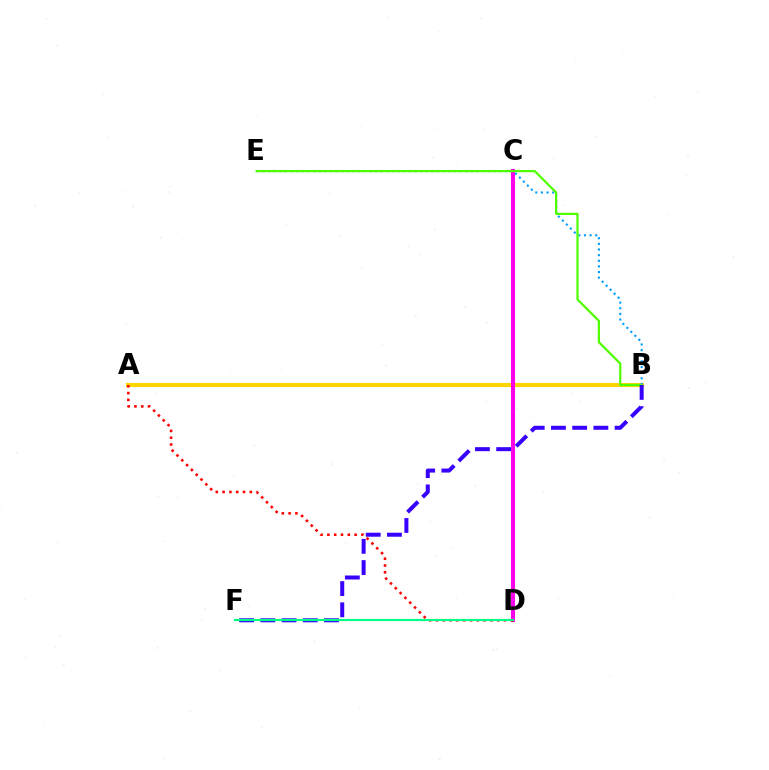{('A', 'B'): [{'color': '#ffd500', 'line_style': 'solid', 'thickness': 2.97}], ('B', 'E'): [{'color': '#009eff', 'line_style': 'dotted', 'thickness': 1.53}, {'color': '#4fff00', 'line_style': 'solid', 'thickness': 1.61}], ('C', 'D'): [{'color': '#ff00ed', 'line_style': 'solid', 'thickness': 2.93}], ('A', 'D'): [{'color': '#ff0000', 'line_style': 'dotted', 'thickness': 1.85}], ('B', 'F'): [{'color': '#3700ff', 'line_style': 'dashed', 'thickness': 2.88}], ('D', 'F'): [{'color': '#00ff86', 'line_style': 'solid', 'thickness': 1.56}]}